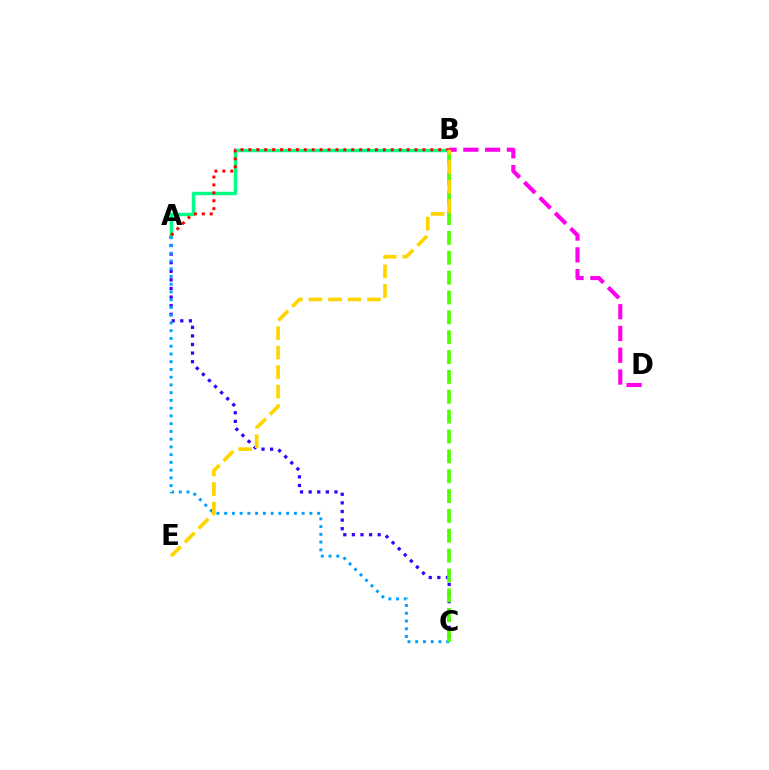{('A', 'C'): [{'color': '#3700ff', 'line_style': 'dotted', 'thickness': 2.34}, {'color': '#009eff', 'line_style': 'dotted', 'thickness': 2.1}], ('A', 'B'): [{'color': '#00ff86', 'line_style': 'solid', 'thickness': 2.49}, {'color': '#ff0000', 'line_style': 'dotted', 'thickness': 2.15}], ('B', 'D'): [{'color': '#ff00ed', 'line_style': 'dashed', 'thickness': 2.96}], ('B', 'C'): [{'color': '#4fff00', 'line_style': 'dashed', 'thickness': 2.7}], ('B', 'E'): [{'color': '#ffd500', 'line_style': 'dashed', 'thickness': 2.65}]}